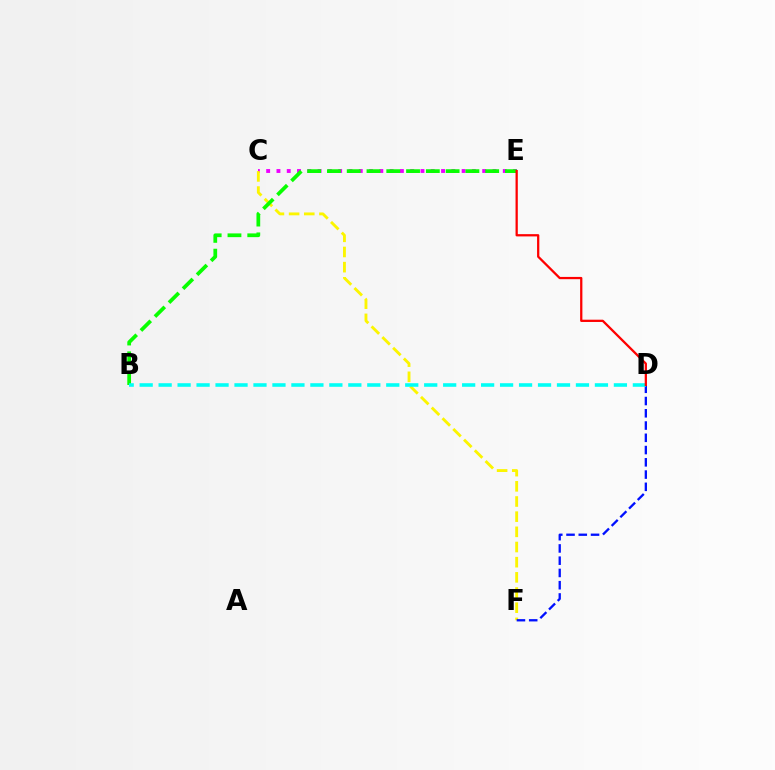{('C', 'E'): [{'color': '#ee00ff', 'line_style': 'dotted', 'thickness': 2.8}], ('C', 'F'): [{'color': '#fcf500', 'line_style': 'dashed', 'thickness': 2.06}], ('B', 'E'): [{'color': '#08ff00', 'line_style': 'dashed', 'thickness': 2.69}], ('D', 'F'): [{'color': '#0010ff', 'line_style': 'dashed', 'thickness': 1.67}], ('B', 'D'): [{'color': '#00fff6', 'line_style': 'dashed', 'thickness': 2.58}], ('D', 'E'): [{'color': '#ff0000', 'line_style': 'solid', 'thickness': 1.63}]}